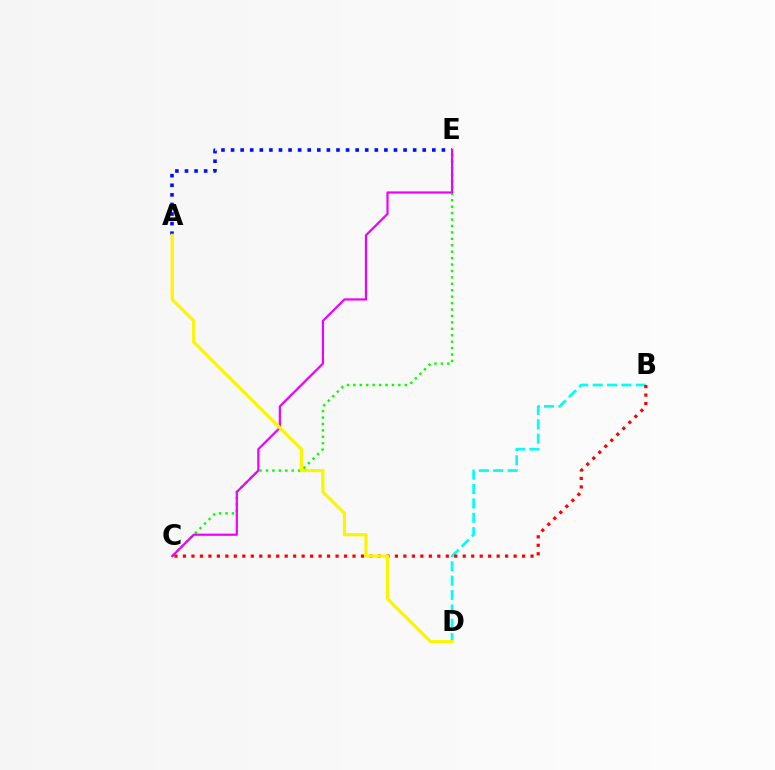{('A', 'E'): [{'color': '#0010ff', 'line_style': 'dotted', 'thickness': 2.6}], ('C', 'E'): [{'color': '#08ff00', 'line_style': 'dotted', 'thickness': 1.75}, {'color': '#ee00ff', 'line_style': 'solid', 'thickness': 1.59}], ('B', 'D'): [{'color': '#00fff6', 'line_style': 'dashed', 'thickness': 1.95}], ('B', 'C'): [{'color': '#ff0000', 'line_style': 'dotted', 'thickness': 2.3}], ('A', 'D'): [{'color': '#fcf500', 'line_style': 'solid', 'thickness': 2.31}]}